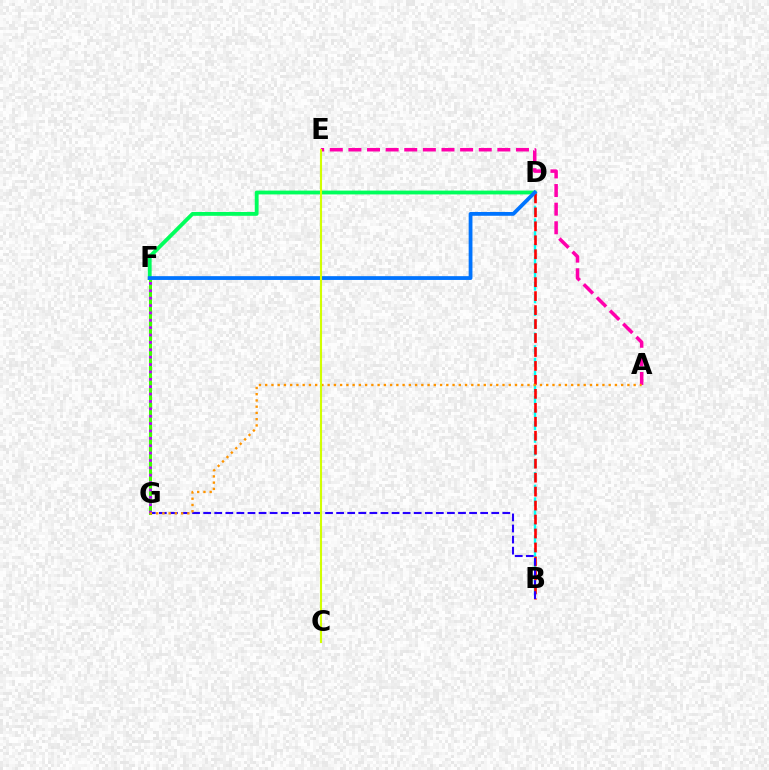{('B', 'D'): [{'color': '#00fff6', 'line_style': 'dashed', 'thickness': 1.72}, {'color': '#ff0000', 'line_style': 'dashed', 'thickness': 1.9}], ('D', 'F'): [{'color': '#00ff5c', 'line_style': 'solid', 'thickness': 2.76}, {'color': '#0074ff', 'line_style': 'solid', 'thickness': 2.73}], ('F', 'G'): [{'color': '#3dff00', 'line_style': 'solid', 'thickness': 2.19}, {'color': '#b900ff', 'line_style': 'dotted', 'thickness': 2.0}], ('A', 'E'): [{'color': '#ff00ac', 'line_style': 'dashed', 'thickness': 2.53}], ('B', 'G'): [{'color': '#2500ff', 'line_style': 'dashed', 'thickness': 1.51}], ('A', 'G'): [{'color': '#ff9400', 'line_style': 'dotted', 'thickness': 1.7}], ('C', 'E'): [{'color': '#d1ff00', 'line_style': 'solid', 'thickness': 1.51}]}